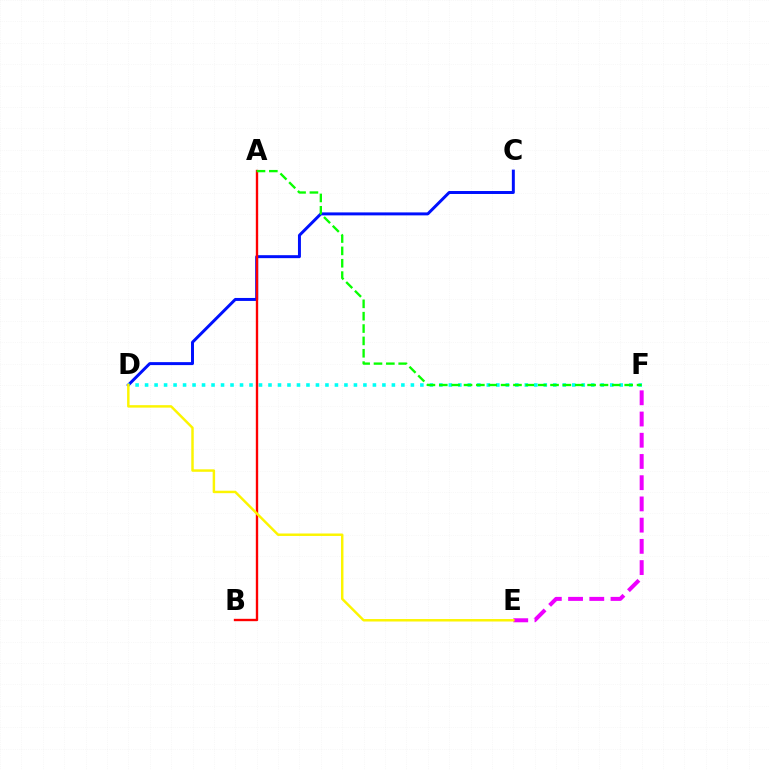{('E', 'F'): [{'color': '#ee00ff', 'line_style': 'dashed', 'thickness': 2.88}], ('C', 'D'): [{'color': '#0010ff', 'line_style': 'solid', 'thickness': 2.14}], ('D', 'F'): [{'color': '#00fff6', 'line_style': 'dotted', 'thickness': 2.58}], ('A', 'B'): [{'color': '#ff0000', 'line_style': 'solid', 'thickness': 1.7}], ('D', 'E'): [{'color': '#fcf500', 'line_style': 'solid', 'thickness': 1.77}], ('A', 'F'): [{'color': '#08ff00', 'line_style': 'dashed', 'thickness': 1.68}]}